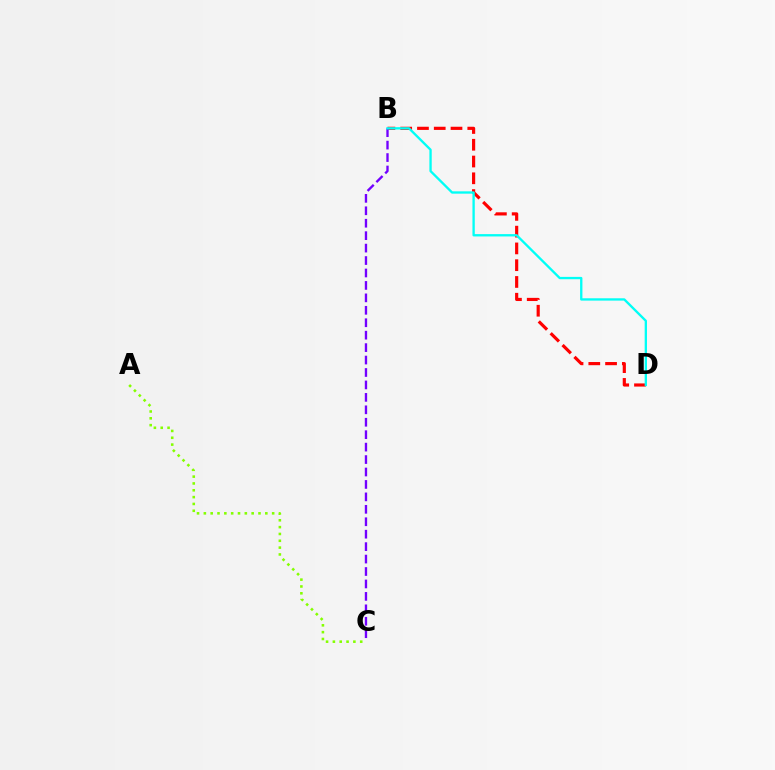{('B', 'D'): [{'color': '#ff0000', 'line_style': 'dashed', 'thickness': 2.28}, {'color': '#00fff6', 'line_style': 'solid', 'thickness': 1.68}], ('A', 'C'): [{'color': '#84ff00', 'line_style': 'dotted', 'thickness': 1.86}], ('B', 'C'): [{'color': '#7200ff', 'line_style': 'dashed', 'thickness': 1.69}]}